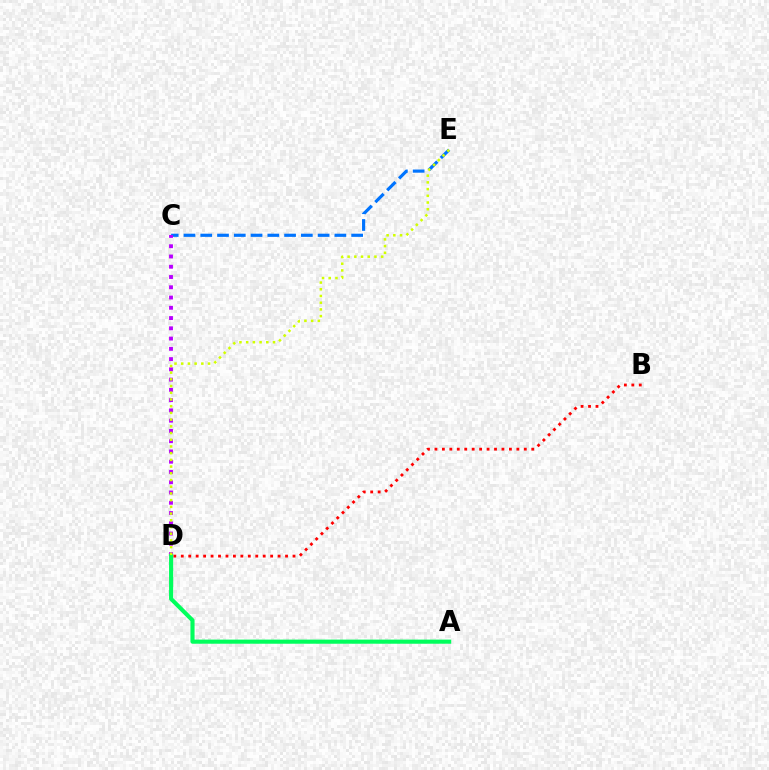{('C', 'E'): [{'color': '#0074ff', 'line_style': 'dashed', 'thickness': 2.28}], ('C', 'D'): [{'color': '#b900ff', 'line_style': 'dotted', 'thickness': 2.79}], ('B', 'D'): [{'color': '#ff0000', 'line_style': 'dotted', 'thickness': 2.02}], ('A', 'D'): [{'color': '#00ff5c', 'line_style': 'solid', 'thickness': 2.97}], ('D', 'E'): [{'color': '#d1ff00', 'line_style': 'dotted', 'thickness': 1.82}]}